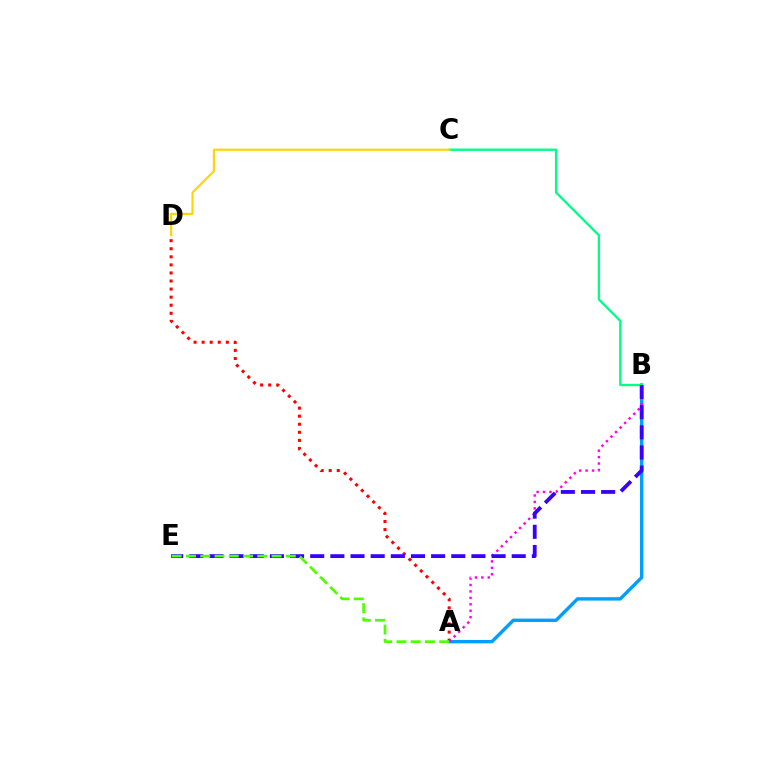{('A', 'D'): [{'color': '#ff0000', 'line_style': 'dotted', 'thickness': 2.19}], ('A', 'B'): [{'color': '#009eff', 'line_style': 'solid', 'thickness': 2.43}, {'color': '#ff00ed', 'line_style': 'dotted', 'thickness': 1.75}], ('B', 'C'): [{'color': '#00ff86', 'line_style': 'solid', 'thickness': 1.68}], ('B', 'E'): [{'color': '#3700ff', 'line_style': 'dashed', 'thickness': 2.74}], ('C', 'D'): [{'color': '#ffd500', 'line_style': 'solid', 'thickness': 1.55}], ('A', 'E'): [{'color': '#4fff00', 'line_style': 'dashed', 'thickness': 1.94}]}